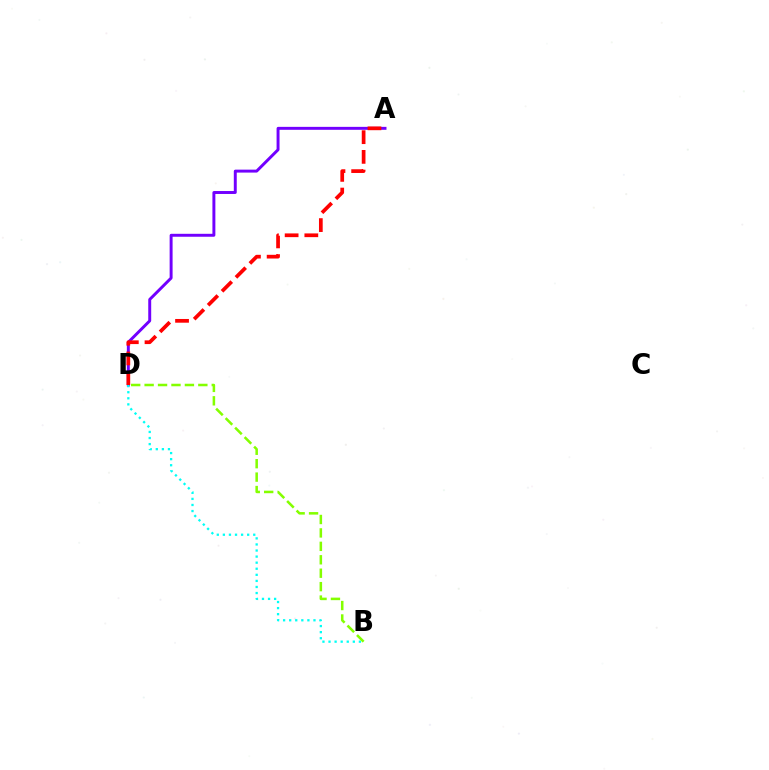{('A', 'D'): [{'color': '#7200ff', 'line_style': 'solid', 'thickness': 2.12}, {'color': '#ff0000', 'line_style': 'dashed', 'thickness': 2.68}], ('B', 'D'): [{'color': '#00fff6', 'line_style': 'dotted', 'thickness': 1.65}, {'color': '#84ff00', 'line_style': 'dashed', 'thickness': 1.82}]}